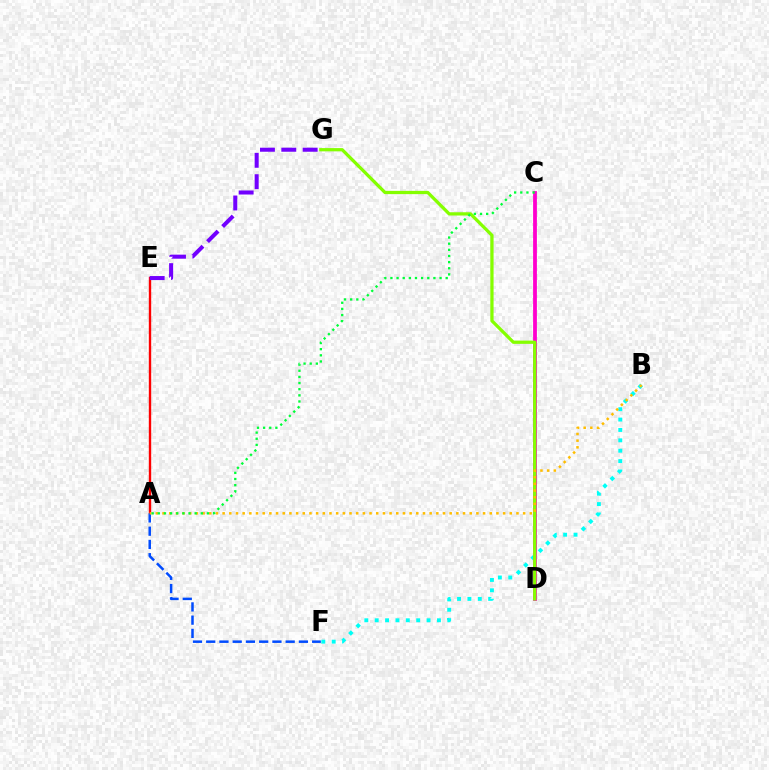{('B', 'F'): [{'color': '#00fff6', 'line_style': 'dotted', 'thickness': 2.82}], ('C', 'D'): [{'color': '#ff00cf', 'line_style': 'solid', 'thickness': 2.73}], ('A', 'E'): [{'color': '#ff0000', 'line_style': 'solid', 'thickness': 1.71}], ('E', 'G'): [{'color': '#7200ff', 'line_style': 'dashed', 'thickness': 2.9}], ('D', 'G'): [{'color': '#84ff00', 'line_style': 'solid', 'thickness': 2.35}], ('A', 'F'): [{'color': '#004bff', 'line_style': 'dashed', 'thickness': 1.8}], ('A', 'B'): [{'color': '#ffbd00', 'line_style': 'dotted', 'thickness': 1.81}], ('A', 'C'): [{'color': '#00ff39', 'line_style': 'dotted', 'thickness': 1.67}]}